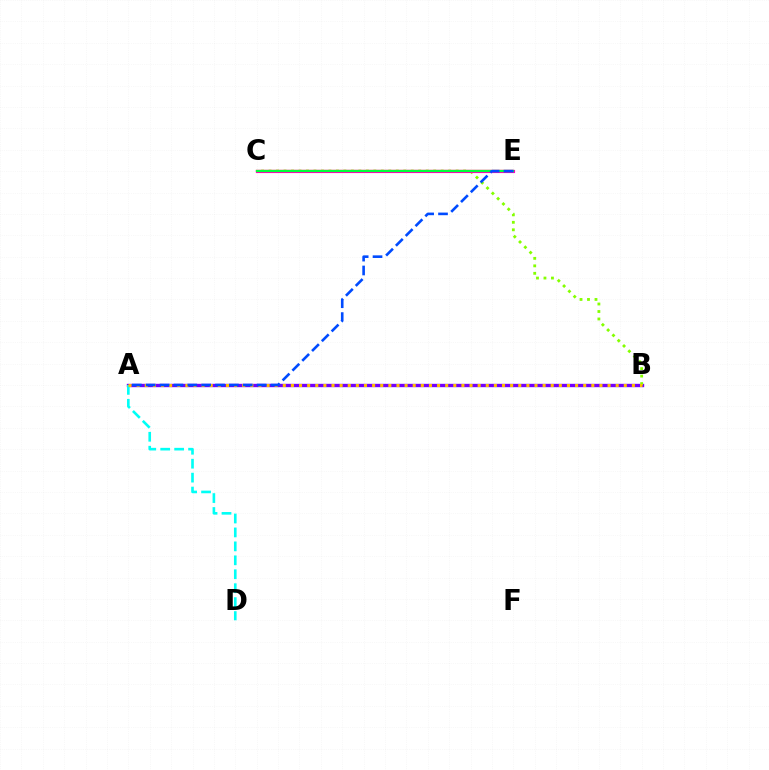{('A', 'B'): [{'color': '#7200ff', 'line_style': 'solid', 'thickness': 2.43}, {'color': '#ffbd00', 'line_style': 'dotted', 'thickness': 2.21}], ('B', 'C'): [{'color': '#84ff00', 'line_style': 'dotted', 'thickness': 2.03}], ('C', 'E'): [{'color': '#ff00cf', 'line_style': 'solid', 'thickness': 2.28}, {'color': '#ff0000', 'line_style': 'solid', 'thickness': 1.61}, {'color': '#00ff39', 'line_style': 'solid', 'thickness': 1.54}], ('A', 'D'): [{'color': '#00fff6', 'line_style': 'dashed', 'thickness': 1.89}], ('A', 'E'): [{'color': '#004bff', 'line_style': 'dashed', 'thickness': 1.88}]}